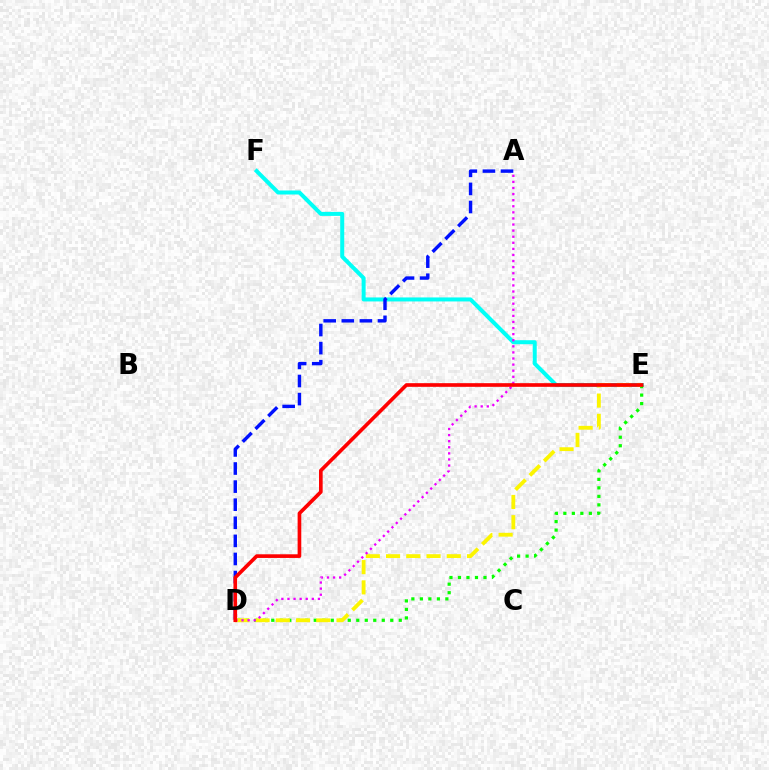{('E', 'F'): [{'color': '#00fff6', 'line_style': 'solid', 'thickness': 2.88}], ('D', 'E'): [{'color': '#08ff00', 'line_style': 'dotted', 'thickness': 2.31}, {'color': '#fcf500', 'line_style': 'dashed', 'thickness': 2.75}, {'color': '#ff0000', 'line_style': 'solid', 'thickness': 2.63}], ('A', 'D'): [{'color': '#ee00ff', 'line_style': 'dotted', 'thickness': 1.65}, {'color': '#0010ff', 'line_style': 'dashed', 'thickness': 2.46}]}